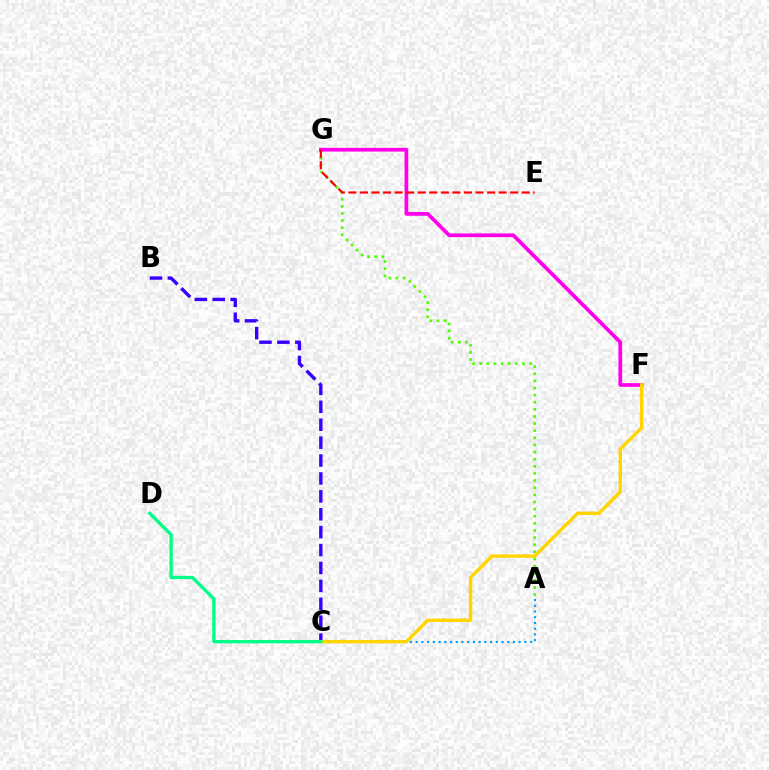{('B', 'C'): [{'color': '#3700ff', 'line_style': 'dashed', 'thickness': 2.43}], ('A', 'C'): [{'color': '#009eff', 'line_style': 'dotted', 'thickness': 1.55}], ('A', 'G'): [{'color': '#4fff00', 'line_style': 'dotted', 'thickness': 1.94}], ('F', 'G'): [{'color': '#ff00ed', 'line_style': 'solid', 'thickness': 2.68}], ('C', 'F'): [{'color': '#ffd500', 'line_style': 'solid', 'thickness': 2.45}], ('C', 'D'): [{'color': '#00ff86', 'line_style': 'solid', 'thickness': 2.37}], ('E', 'G'): [{'color': '#ff0000', 'line_style': 'dashed', 'thickness': 1.57}]}